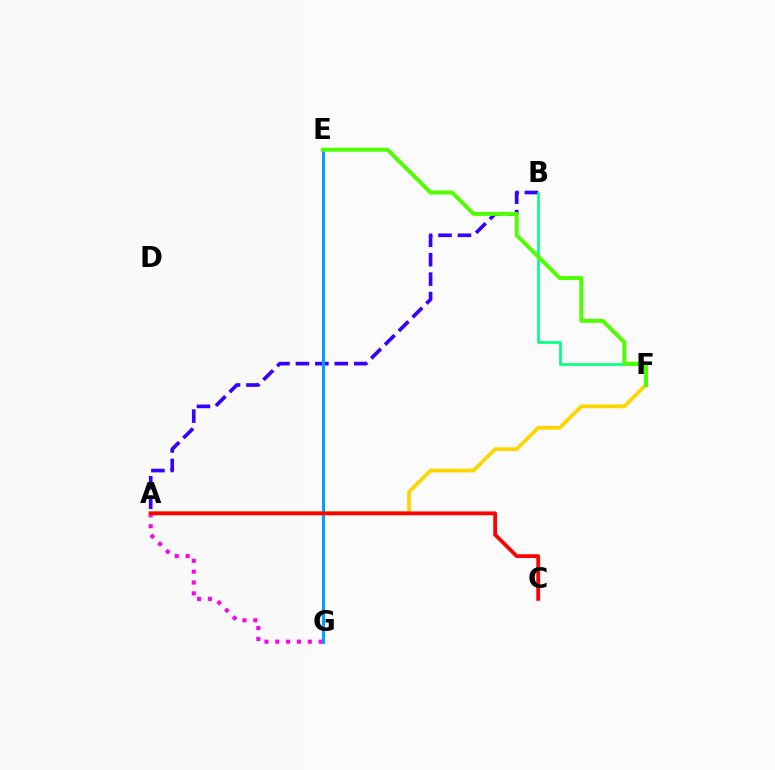{('A', 'G'): [{'color': '#ff00ed', 'line_style': 'dotted', 'thickness': 2.95}], ('A', 'F'): [{'color': '#ffd500', 'line_style': 'solid', 'thickness': 2.7}], ('A', 'B'): [{'color': '#3700ff', 'line_style': 'dashed', 'thickness': 2.64}], ('B', 'F'): [{'color': '#00ff86', 'line_style': 'solid', 'thickness': 1.93}], ('E', 'G'): [{'color': '#009eff', 'line_style': 'solid', 'thickness': 2.16}], ('E', 'F'): [{'color': '#4fff00', 'line_style': 'solid', 'thickness': 2.84}], ('A', 'C'): [{'color': '#ff0000', 'line_style': 'solid', 'thickness': 2.73}]}